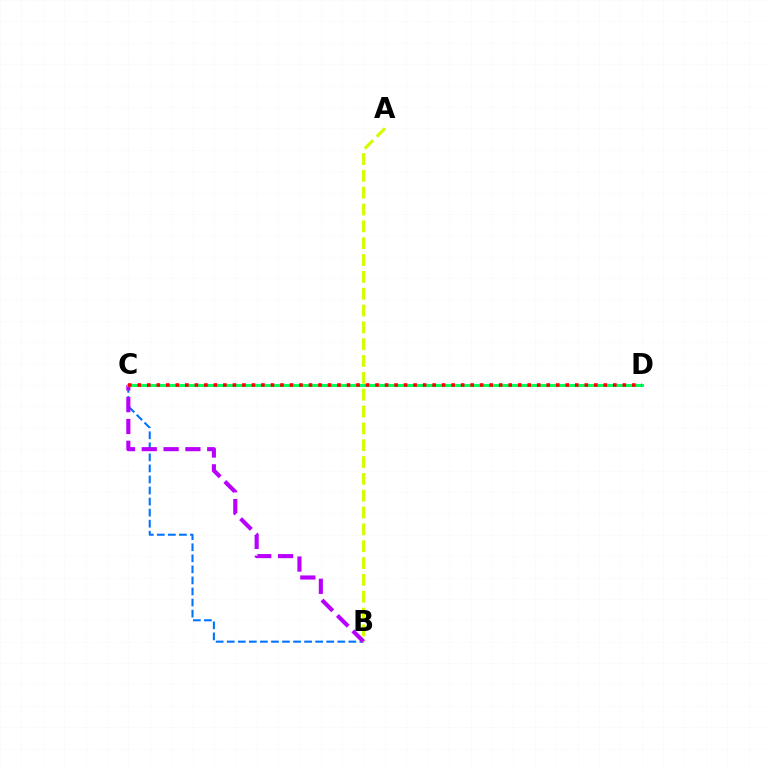{('B', 'C'): [{'color': '#0074ff', 'line_style': 'dashed', 'thickness': 1.5}, {'color': '#b900ff', 'line_style': 'dashed', 'thickness': 2.96}], ('C', 'D'): [{'color': '#00ff5c', 'line_style': 'solid', 'thickness': 2.12}, {'color': '#ff0000', 'line_style': 'dotted', 'thickness': 2.58}], ('A', 'B'): [{'color': '#d1ff00', 'line_style': 'dashed', 'thickness': 2.29}]}